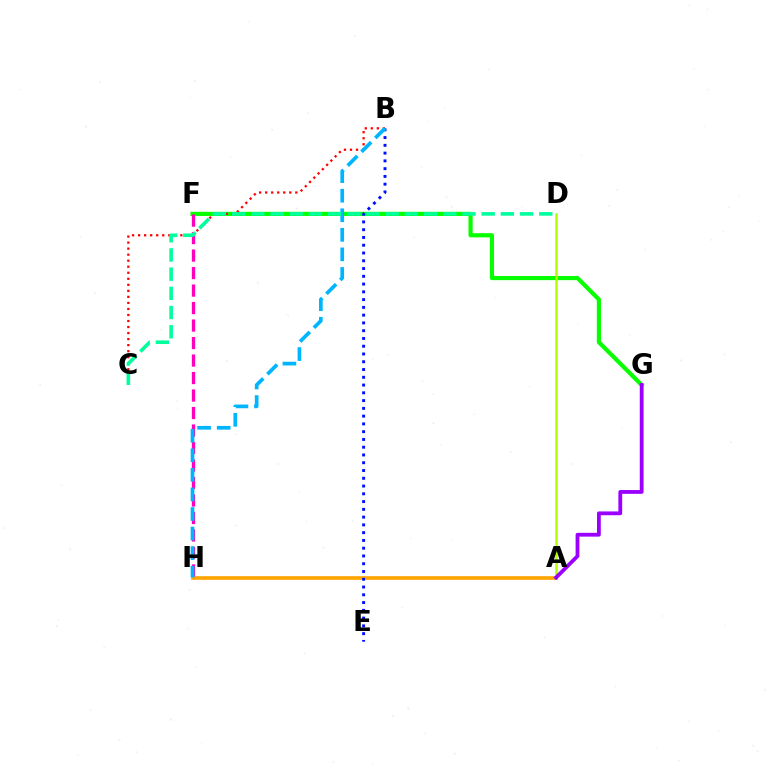{('F', 'G'): [{'color': '#08ff00', 'line_style': 'solid', 'thickness': 2.99}], ('A', 'D'): [{'color': '#b3ff00', 'line_style': 'solid', 'thickness': 1.83}], ('A', 'H'): [{'color': '#ffa500', 'line_style': 'solid', 'thickness': 2.64}], ('B', 'C'): [{'color': '#ff0000', 'line_style': 'dotted', 'thickness': 1.64}], ('A', 'G'): [{'color': '#9b00ff', 'line_style': 'solid', 'thickness': 2.74}], ('F', 'H'): [{'color': '#ff00bd', 'line_style': 'dashed', 'thickness': 2.38}], ('B', 'E'): [{'color': '#0010ff', 'line_style': 'dotted', 'thickness': 2.11}], ('B', 'H'): [{'color': '#00b5ff', 'line_style': 'dashed', 'thickness': 2.66}], ('C', 'D'): [{'color': '#00ff9d', 'line_style': 'dashed', 'thickness': 2.61}]}